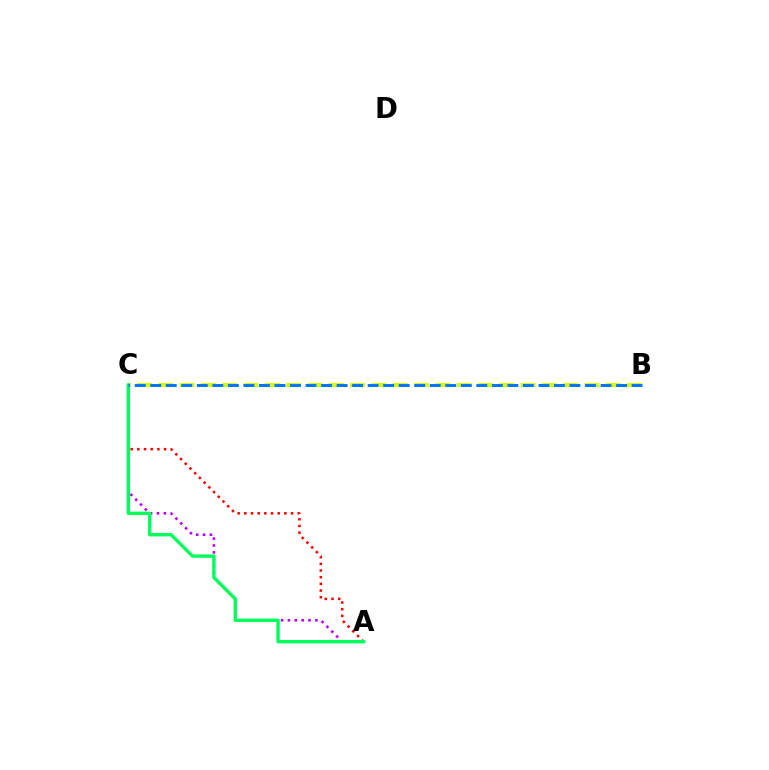{('B', 'C'): [{'color': '#d1ff00', 'line_style': 'dashed', 'thickness': 2.9}, {'color': '#0074ff', 'line_style': 'dashed', 'thickness': 2.11}], ('A', 'C'): [{'color': '#ff0000', 'line_style': 'dotted', 'thickness': 1.81}, {'color': '#b900ff', 'line_style': 'dotted', 'thickness': 1.87}, {'color': '#00ff5c', 'line_style': 'solid', 'thickness': 2.42}]}